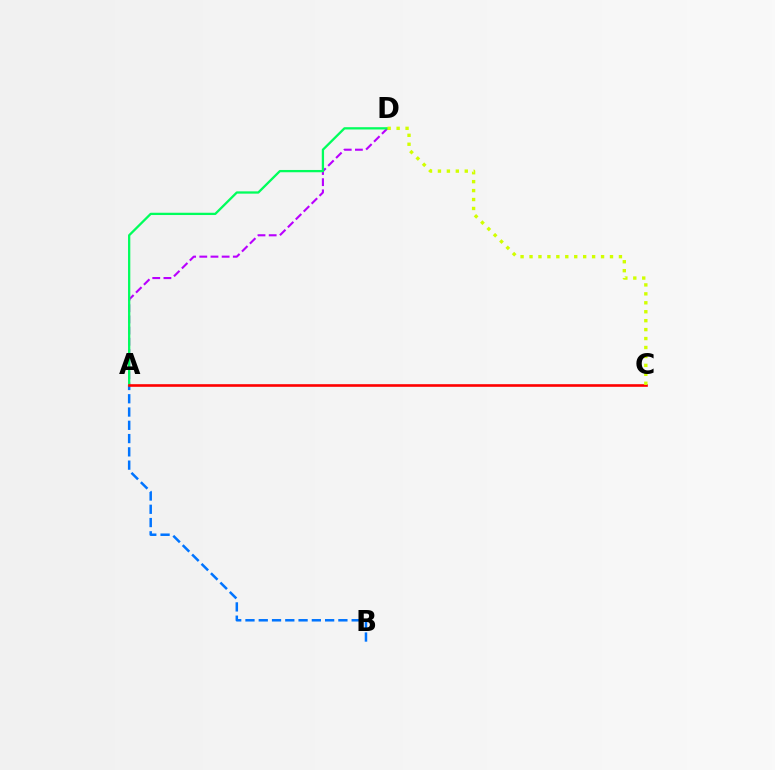{('A', 'B'): [{'color': '#0074ff', 'line_style': 'dashed', 'thickness': 1.8}], ('A', 'D'): [{'color': '#b900ff', 'line_style': 'dashed', 'thickness': 1.52}, {'color': '#00ff5c', 'line_style': 'solid', 'thickness': 1.65}], ('A', 'C'): [{'color': '#ff0000', 'line_style': 'solid', 'thickness': 1.89}], ('C', 'D'): [{'color': '#d1ff00', 'line_style': 'dotted', 'thickness': 2.43}]}